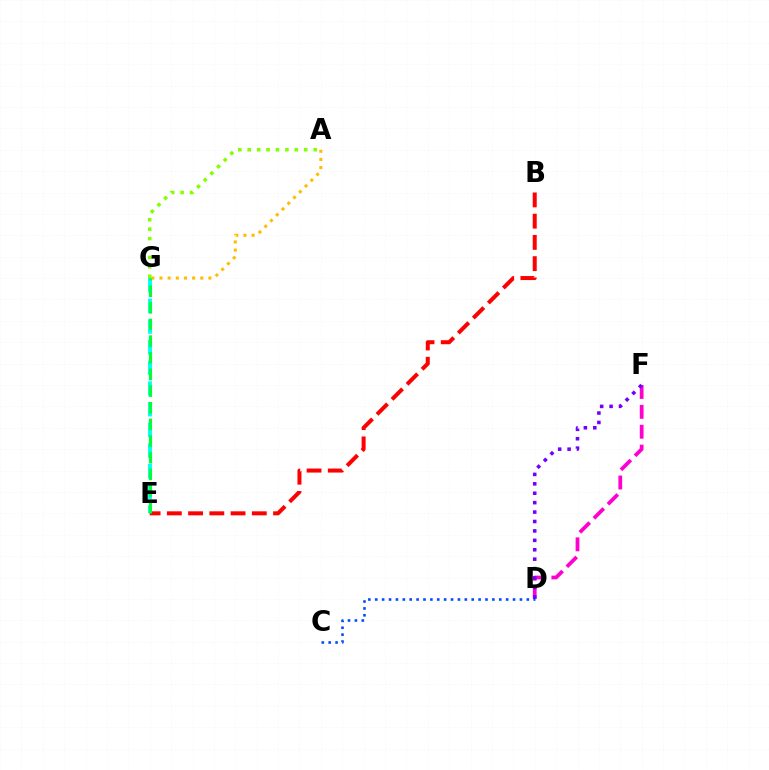{('E', 'G'): [{'color': '#00fff6', 'line_style': 'dashed', 'thickness': 2.81}, {'color': '#00ff39', 'line_style': 'dashed', 'thickness': 2.26}], ('B', 'E'): [{'color': '#ff0000', 'line_style': 'dashed', 'thickness': 2.89}], ('D', 'F'): [{'color': '#ff00cf', 'line_style': 'dashed', 'thickness': 2.7}, {'color': '#7200ff', 'line_style': 'dotted', 'thickness': 2.56}], ('A', 'G'): [{'color': '#ffbd00', 'line_style': 'dotted', 'thickness': 2.22}, {'color': '#84ff00', 'line_style': 'dotted', 'thickness': 2.56}], ('C', 'D'): [{'color': '#004bff', 'line_style': 'dotted', 'thickness': 1.87}]}